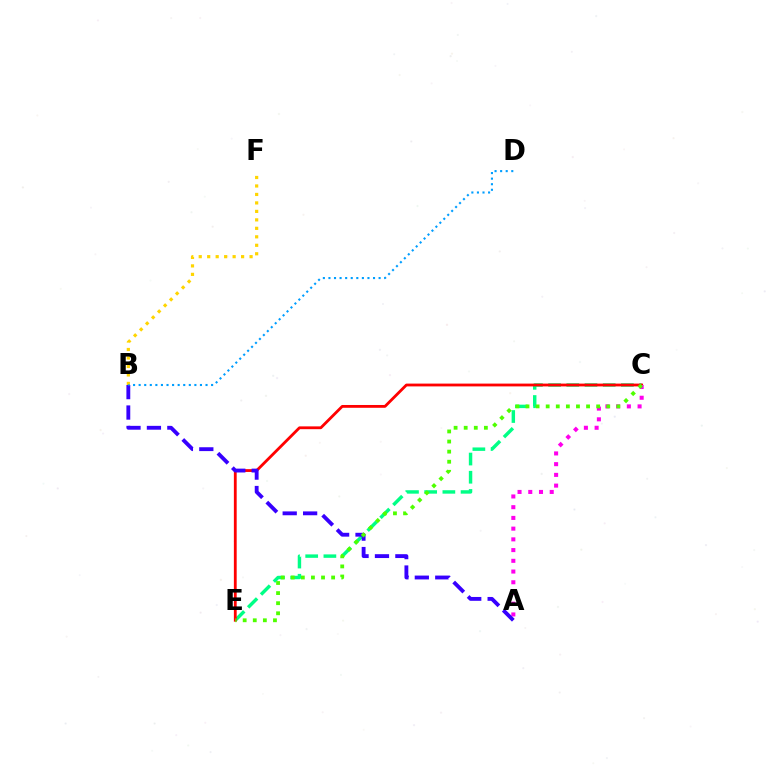{('C', 'E'): [{'color': '#00ff86', 'line_style': 'dashed', 'thickness': 2.47}, {'color': '#ff0000', 'line_style': 'solid', 'thickness': 2.02}, {'color': '#4fff00', 'line_style': 'dotted', 'thickness': 2.74}], ('A', 'C'): [{'color': '#ff00ed', 'line_style': 'dotted', 'thickness': 2.91}], ('A', 'B'): [{'color': '#3700ff', 'line_style': 'dashed', 'thickness': 2.77}], ('B', 'F'): [{'color': '#ffd500', 'line_style': 'dotted', 'thickness': 2.3}], ('B', 'D'): [{'color': '#009eff', 'line_style': 'dotted', 'thickness': 1.51}]}